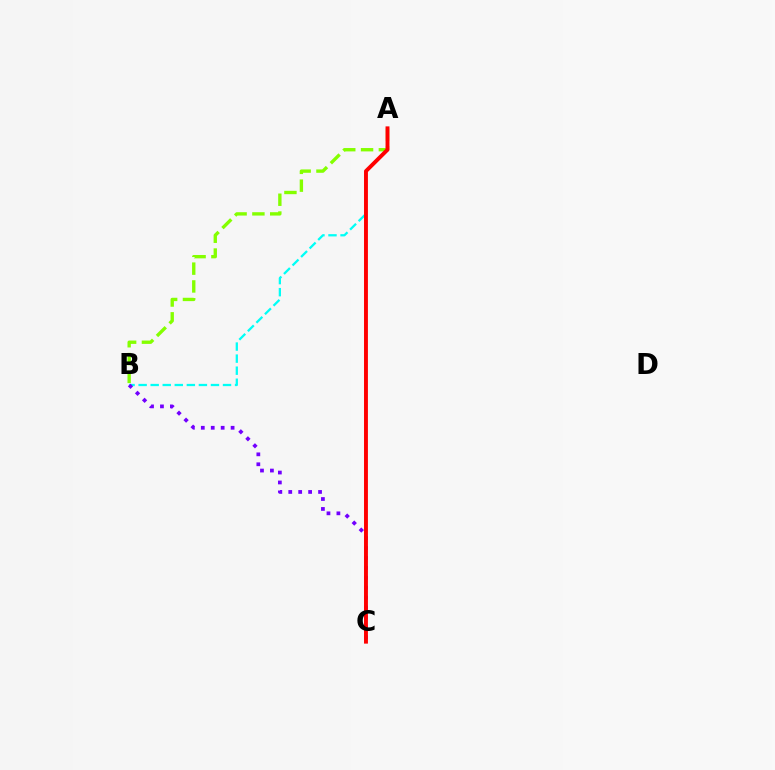{('A', 'B'): [{'color': '#00fff6', 'line_style': 'dashed', 'thickness': 1.64}, {'color': '#84ff00', 'line_style': 'dashed', 'thickness': 2.42}], ('B', 'C'): [{'color': '#7200ff', 'line_style': 'dotted', 'thickness': 2.7}], ('A', 'C'): [{'color': '#ff0000', 'line_style': 'solid', 'thickness': 2.81}]}